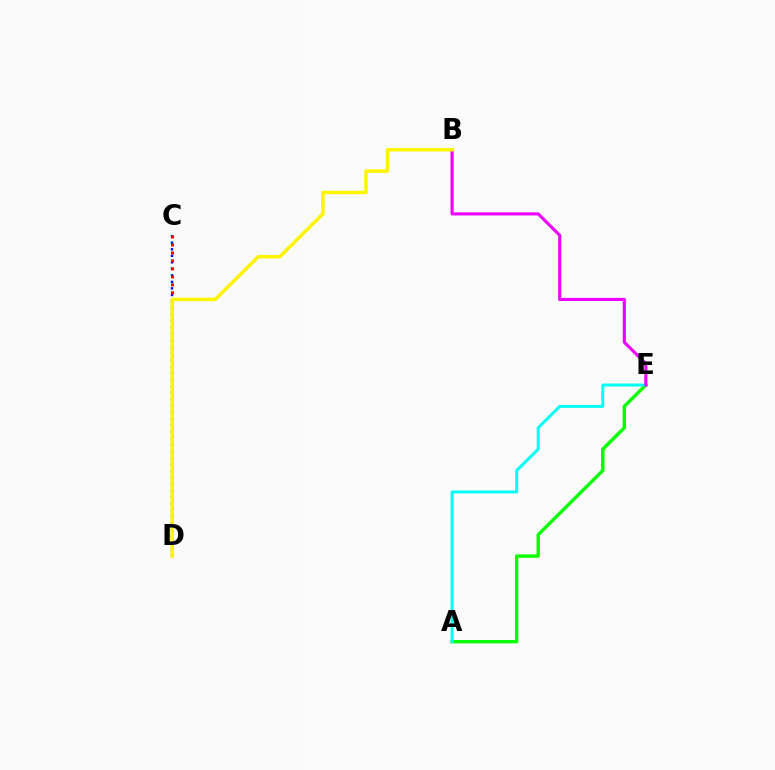{('C', 'D'): [{'color': '#0010ff', 'line_style': 'dotted', 'thickness': 1.77}, {'color': '#ff0000', 'line_style': 'dotted', 'thickness': 2.17}], ('A', 'E'): [{'color': '#08ff00', 'line_style': 'solid', 'thickness': 2.44}, {'color': '#00fff6', 'line_style': 'solid', 'thickness': 2.13}], ('B', 'E'): [{'color': '#ee00ff', 'line_style': 'solid', 'thickness': 2.25}], ('B', 'D'): [{'color': '#fcf500', 'line_style': 'solid', 'thickness': 2.52}]}